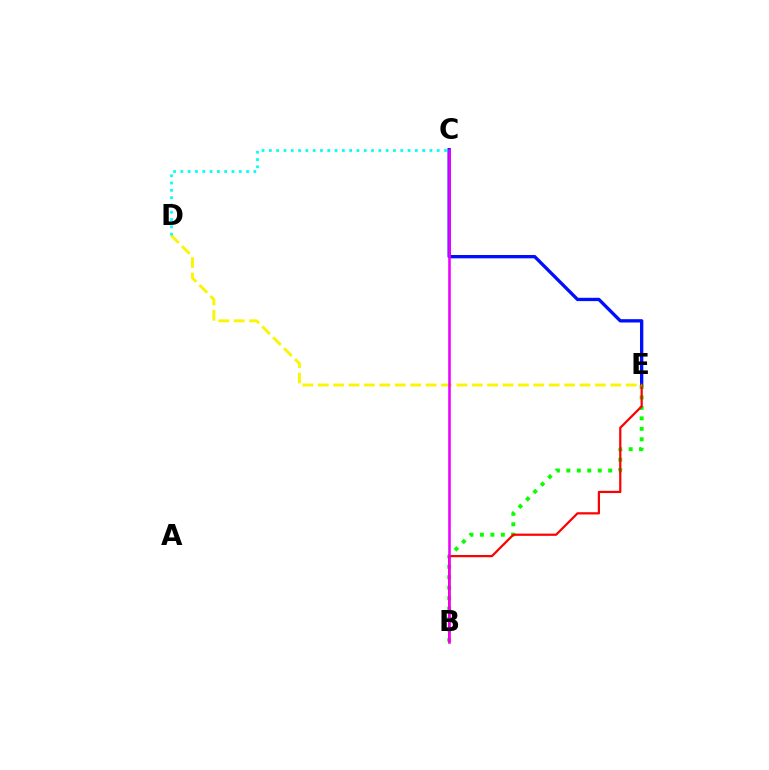{('C', 'E'): [{'color': '#0010ff', 'line_style': 'solid', 'thickness': 2.39}], ('B', 'E'): [{'color': '#08ff00', 'line_style': 'dotted', 'thickness': 2.84}, {'color': '#ff0000', 'line_style': 'solid', 'thickness': 1.6}], ('D', 'E'): [{'color': '#fcf500', 'line_style': 'dashed', 'thickness': 2.09}], ('B', 'C'): [{'color': '#ee00ff', 'line_style': 'solid', 'thickness': 1.85}], ('C', 'D'): [{'color': '#00fff6', 'line_style': 'dotted', 'thickness': 1.98}]}